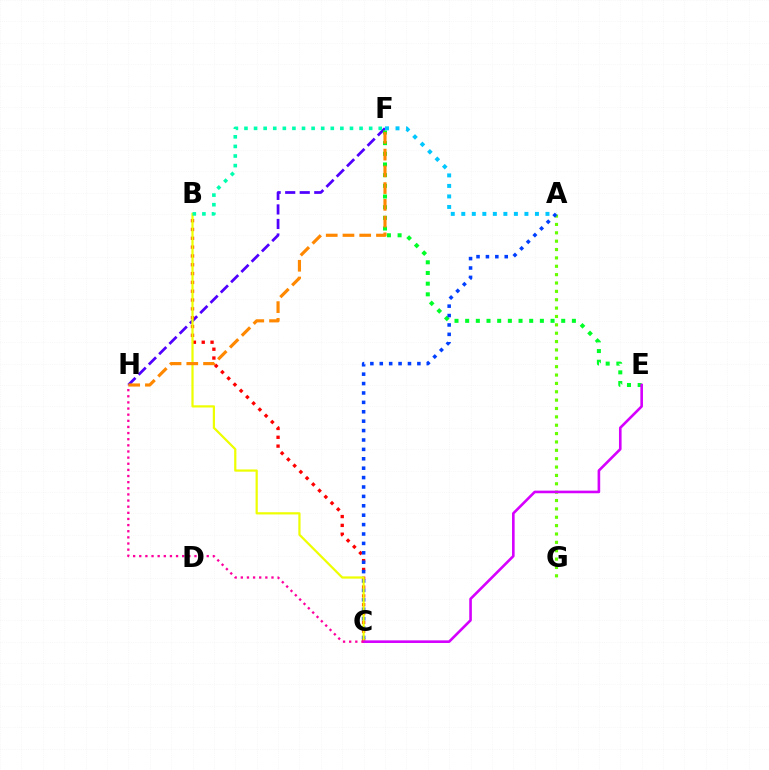{('A', 'G'): [{'color': '#66ff00', 'line_style': 'dotted', 'thickness': 2.27}], ('F', 'H'): [{'color': '#4f00ff', 'line_style': 'dashed', 'thickness': 1.97}, {'color': '#ff8800', 'line_style': 'dashed', 'thickness': 2.27}], ('B', 'C'): [{'color': '#ff0000', 'line_style': 'dotted', 'thickness': 2.4}, {'color': '#eeff00', 'line_style': 'solid', 'thickness': 1.6}], ('E', 'F'): [{'color': '#00ff27', 'line_style': 'dotted', 'thickness': 2.9}], ('A', 'C'): [{'color': '#003fff', 'line_style': 'dotted', 'thickness': 2.55}], ('B', 'F'): [{'color': '#00ffaf', 'line_style': 'dotted', 'thickness': 2.61}], ('C', 'E'): [{'color': '#d600ff', 'line_style': 'solid', 'thickness': 1.88}], ('A', 'F'): [{'color': '#00c7ff', 'line_style': 'dotted', 'thickness': 2.86}], ('C', 'H'): [{'color': '#ff00a0', 'line_style': 'dotted', 'thickness': 1.67}]}